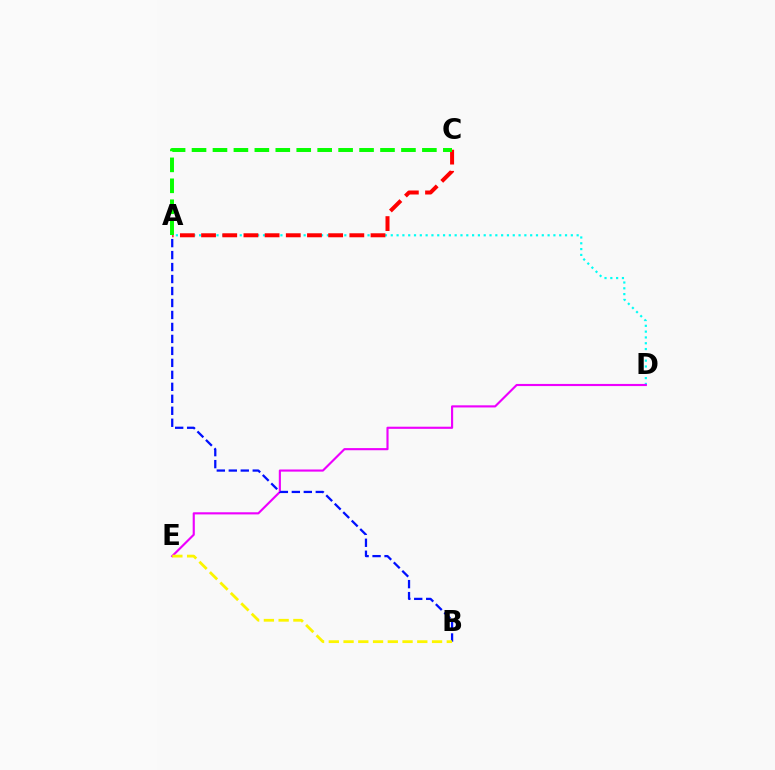{('A', 'D'): [{'color': '#00fff6', 'line_style': 'dotted', 'thickness': 1.58}], ('A', 'C'): [{'color': '#ff0000', 'line_style': 'dashed', 'thickness': 2.88}, {'color': '#08ff00', 'line_style': 'dashed', 'thickness': 2.85}], ('D', 'E'): [{'color': '#ee00ff', 'line_style': 'solid', 'thickness': 1.54}], ('A', 'B'): [{'color': '#0010ff', 'line_style': 'dashed', 'thickness': 1.63}], ('B', 'E'): [{'color': '#fcf500', 'line_style': 'dashed', 'thickness': 2.0}]}